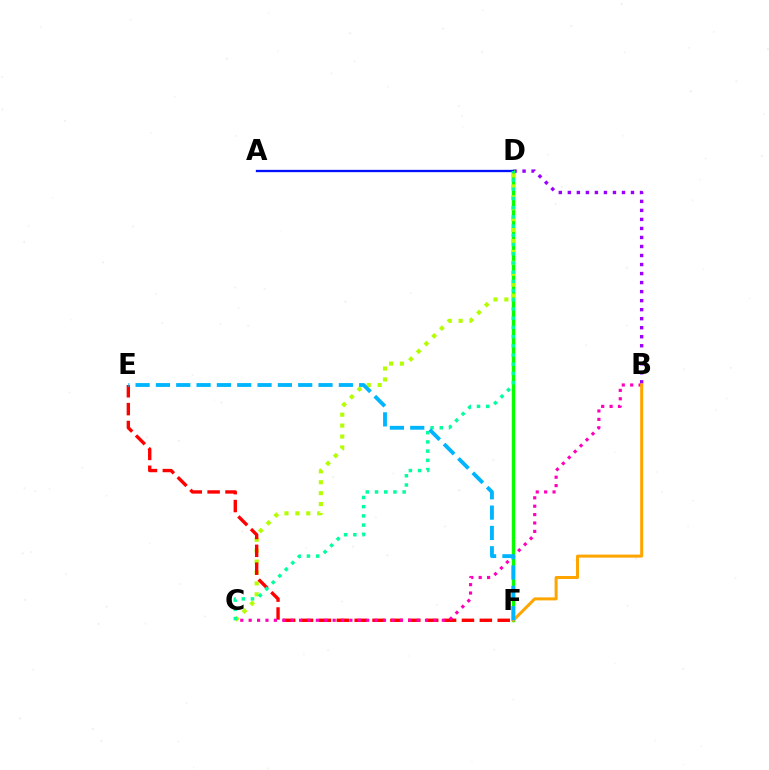{('B', 'D'): [{'color': '#9b00ff', 'line_style': 'dotted', 'thickness': 2.45}], ('D', 'F'): [{'color': '#08ff00', 'line_style': 'solid', 'thickness': 2.46}], ('A', 'D'): [{'color': '#0010ff', 'line_style': 'solid', 'thickness': 1.67}], ('C', 'D'): [{'color': '#b3ff00', 'line_style': 'dotted', 'thickness': 2.97}, {'color': '#00ff9d', 'line_style': 'dotted', 'thickness': 2.5}], ('E', 'F'): [{'color': '#ff0000', 'line_style': 'dashed', 'thickness': 2.43}, {'color': '#00b5ff', 'line_style': 'dashed', 'thickness': 2.76}], ('B', 'C'): [{'color': '#ff00bd', 'line_style': 'dotted', 'thickness': 2.28}], ('B', 'F'): [{'color': '#ffa500', 'line_style': 'solid', 'thickness': 2.16}]}